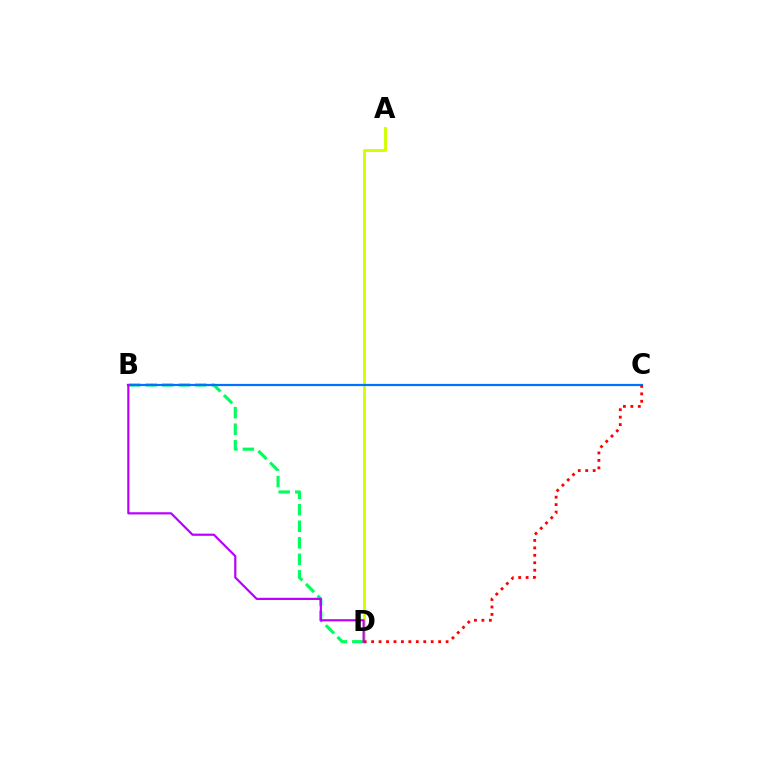{('A', 'D'): [{'color': '#d1ff00', 'line_style': 'solid', 'thickness': 2.1}], ('B', 'D'): [{'color': '#00ff5c', 'line_style': 'dashed', 'thickness': 2.24}, {'color': '#b900ff', 'line_style': 'solid', 'thickness': 1.57}], ('B', 'C'): [{'color': '#0074ff', 'line_style': 'solid', 'thickness': 1.61}], ('C', 'D'): [{'color': '#ff0000', 'line_style': 'dotted', 'thickness': 2.02}]}